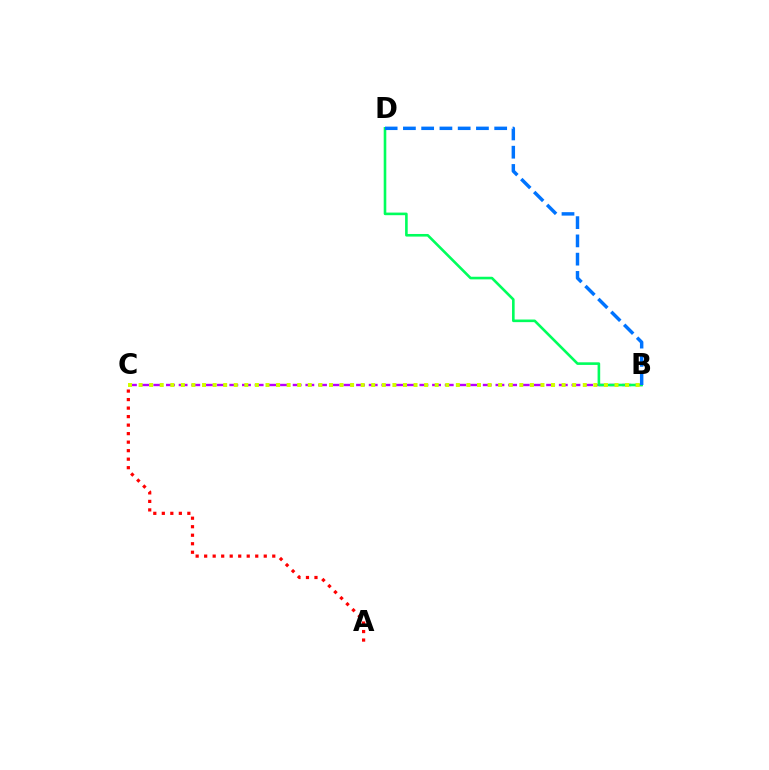{('B', 'C'): [{'color': '#b900ff', 'line_style': 'dashed', 'thickness': 1.72}, {'color': '#d1ff00', 'line_style': 'dotted', 'thickness': 2.87}], ('B', 'D'): [{'color': '#00ff5c', 'line_style': 'solid', 'thickness': 1.88}, {'color': '#0074ff', 'line_style': 'dashed', 'thickness': 2.48}], ('A', 'C'): [{'color': '#ff0000', 'line_style': 'dotted', 'thickness': 2.31}]}